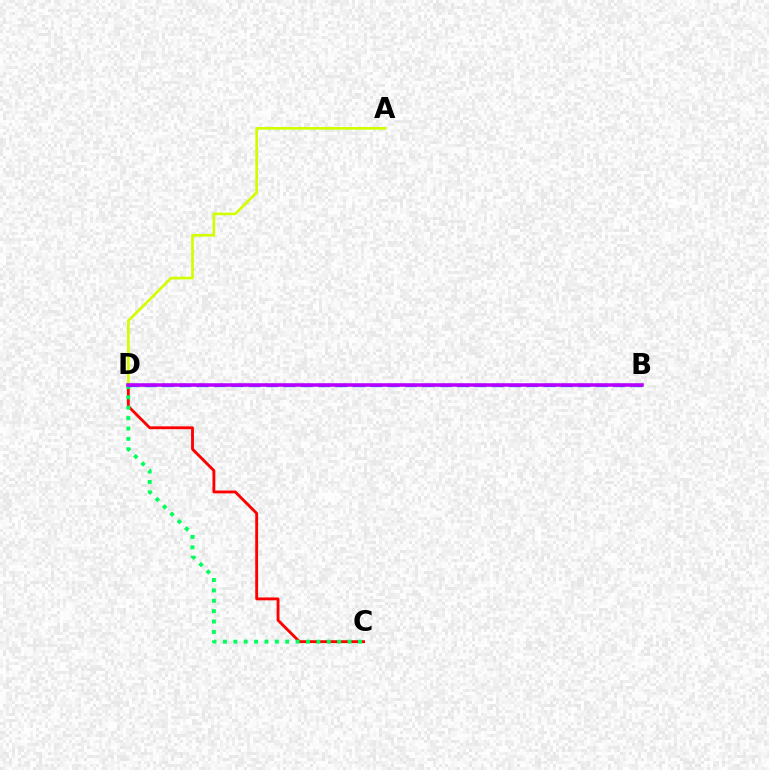{('C', 'D'): [{'color': '#ff0000', 'line_style': 'solid', 'thickness': 2.05}, {'color': '#00ff5c', 'line_style': 'dotted', 'thickness': 2.82}], ('A', 'D'): [{'color': '#d1ff00', 'line_style': 'solid', 'thickness': 1.93}], ('B', 'D'): [{'color': '#0074ff', 'line_style': 'dashed', 'thickness': 2.36}, {'color': '#b900ff', 'line_style': 'solid', 'thickness': 2.54}]}